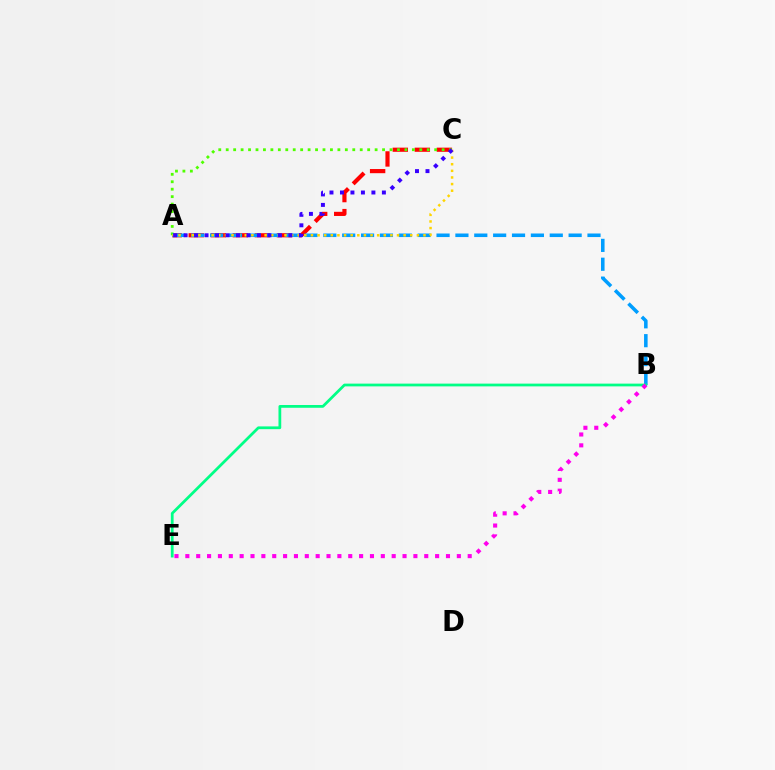{('A', 'C'): [{'color': '#ff0000', 'line_style': 'dashed', 'thickness': 2.99}, {'color': '#4fff00', 'line_style': 'dotted', 'thickness': 2.02}, {'color': '#ffd500', 'line_style': 'dotted', 'thickness': 1.8}, {'color': '#3700ff', 'line_style': 'dotted', 'thickness': 2.85}], ('A', 'B'): [{'color': '#009eff', 'line_style': 'dashed', 'thickness': 2.56}], ('B', 'E'): [{'color': '#00ff86', 'line_style': 'solid', 'thickness': 1.99}, {'color': '#ff00ed', 'line_style': 'dotted', 'thickness': 2.95}]}